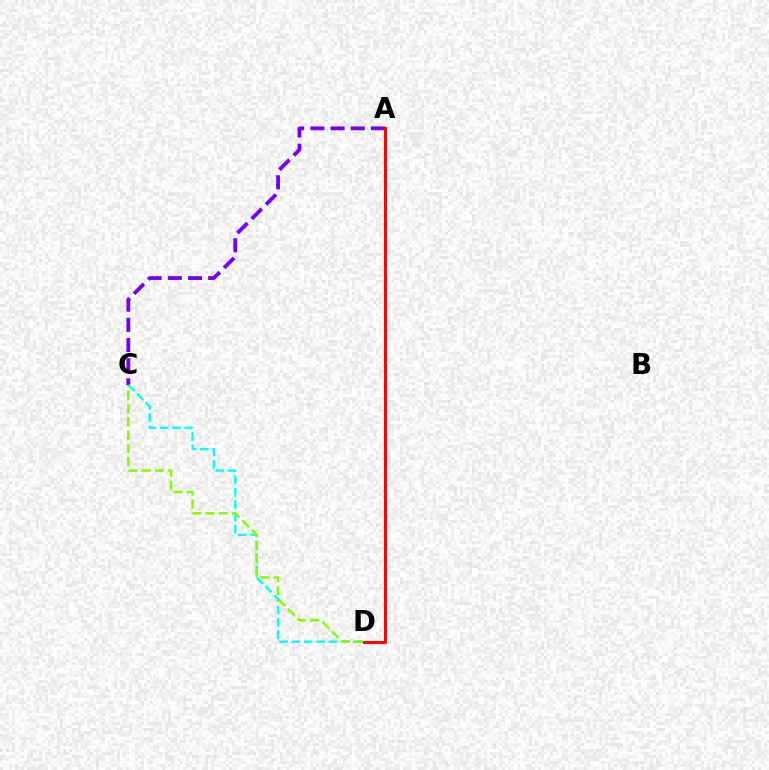{('A', 'C'): [{'color': '#7200ff', 'line_style': 'dashed', 'thickness': 2.74}], ('C', 'D'): [{'color': '#00fff6', 'line_style': 'dashed', 'thickness': 1.68}, {'color': '#84ff00', 'line_style': 'dashed', 'thickness': 1.81}], ('A', 'D'): [{'color': '#ff0000', 'line_style': 'solid', 'thickness': 2.15}]}